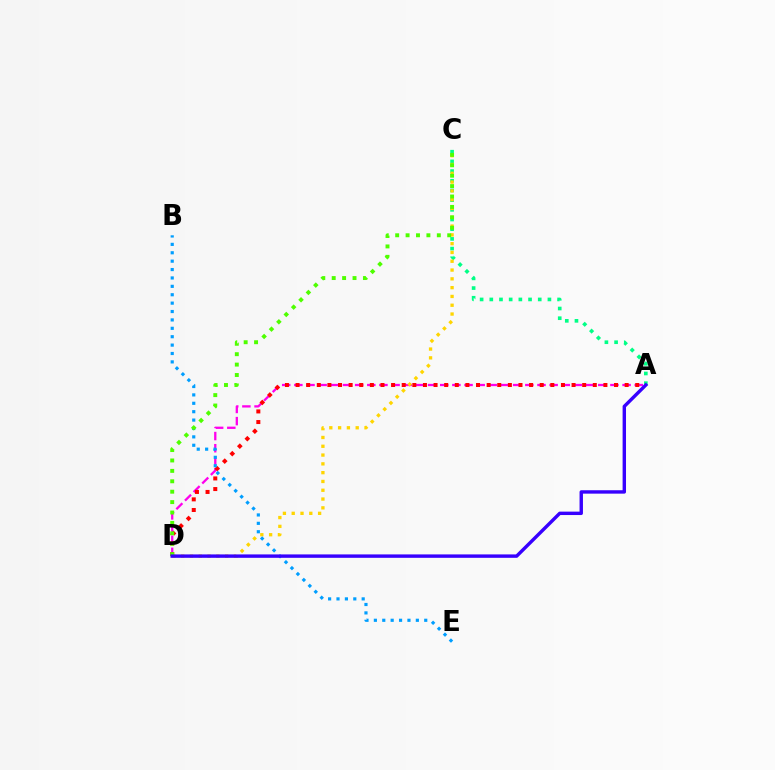{('A', 'C'): [{'color': '#00ff86', 'line_style': 'dotted', 'thickness': 2.63}], ('A', 'D'): [{'color': '#ff00ed', 'line_style': 'dashed', 'thickness': 1.65}, {'color': '#ff0000', 'line_style': 'dotted', 'thickness': 2.88}, {'color': '#3700ff', 'line_style': 'solid', 'thickness': 2.45}], ('C', 'D'): [{'color': '#ffd500', 'line_style': 'dotted', 'thickness': 2.39}, {'color': '#4fff00', 'line_style': 'dotted', 'thickness': 2.83}], ('B', 'E'): [{'color': '#009eff', 'line_style': 'dotted', 'thickness': 2.28}]}